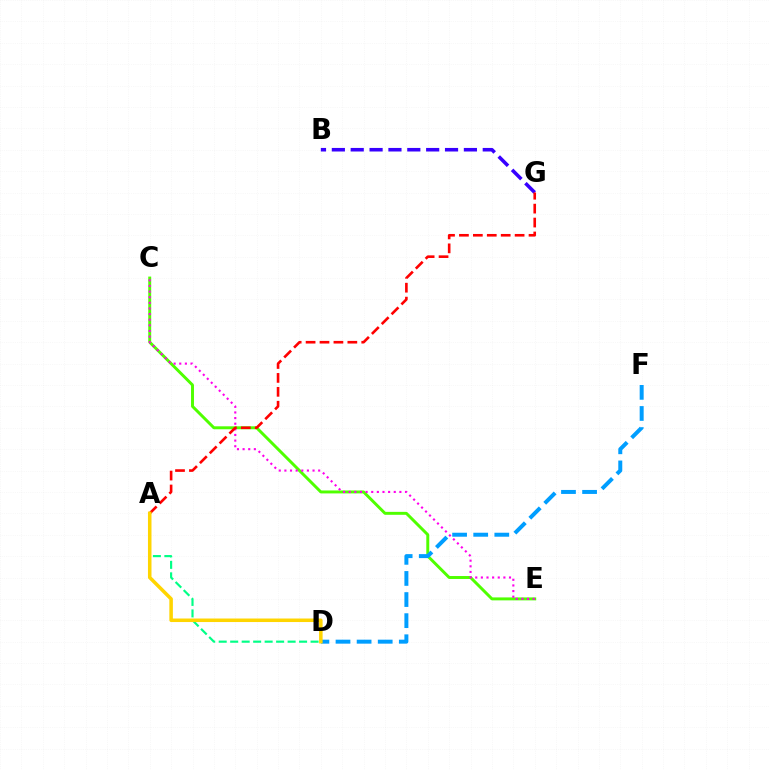{('C', 'E'): [{'color': '#4fff00', 'line_style': 'solid', 'thickness': 2.12}, {'color': '#ff00ed', 'line_style': 'dotted', 'thickness': 1.53}], ('B', 'G'): [{'color': '#3700ff', 'line_style': 'dashed', 'thickness': 2.56}], ('D', 'F'): [{'color': '#009eff', 'line_style': 'dashed', 'thickness': 2.87}], ('A', 'D'): [{'color': '#00ff86', 'line_style': 'dashed', 'thickness': 1.56}, {'color': '#ffd500', 'line_style': 'solid', 'thickness': 2.54}], ('A', 'G'): [{'color': '#ff0000', 'line_style': 'dashed', 'thickness': 1.89}]}